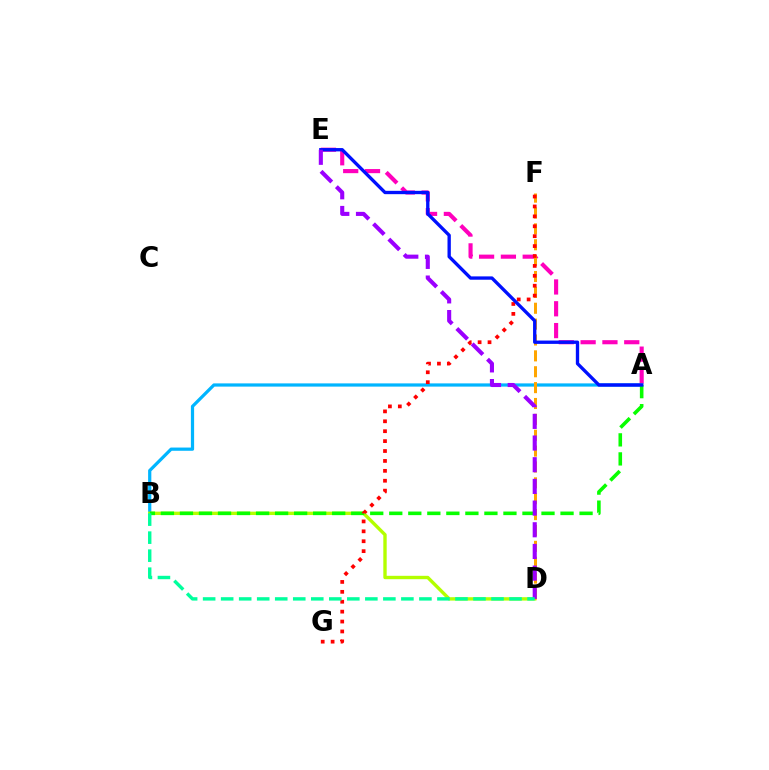{('A', 'E'): [{'color': '#ff00bd', 'line_style': 'dashed', 'thickness': 2.96}, {'color': '#0010ff', 'line_style': 'solid', 'thickness': 2.4}], ('A', 'B'): [{'color': '#00b5ff', 'line_style': 'solid', 'thickness': 2.32}, {'color': '#08ff00', 'line_style': 'dashed', 'thickness': 2.59}], ('B', 'D'): [{'color': '#b3ff00', 'line_style': 'solid', 'thickness': 2.43}, {'color': '#00ff9d', 'line_style': 'dashed', 'thickness': 2.45}], ('D', 'F'): [{'color': '#ffa500', 'line_style': 'dashed', 'thickness': 2.16}], ('F', 'G'): [{'color': '#ff0000', 'line_style': 'dotted', 'thickness': 2.69}], ('D', 'E'): [{'color': '#9b00ff', 'line_style': 'dashed', 'thickness': 2.95}]}